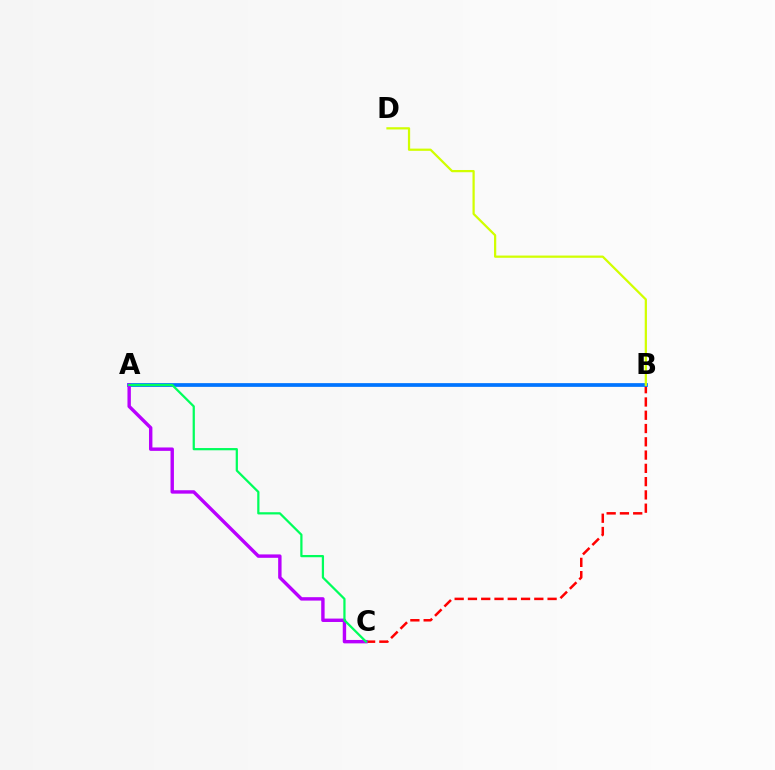{('B', 'C'): [{'color': '#ff0000', 'line_style': 'dashed', 'thickness': 1.8}], ('A', 'B'): [{'color': '#0074ff', 'line_style': 'solid', 'thickness': 2.68}], ('A', 'C'): [{'color': '#b900ff', 'line_style': 'solid', 'thickness': 2.45}, {'color': '#00ff5c', 'line_style': 'solid', 'thickness': 1.61}], ('B', 'D'): [{'color': '#d1ff00', 'line_style': 'solid', 'thickness': 1.61}]}